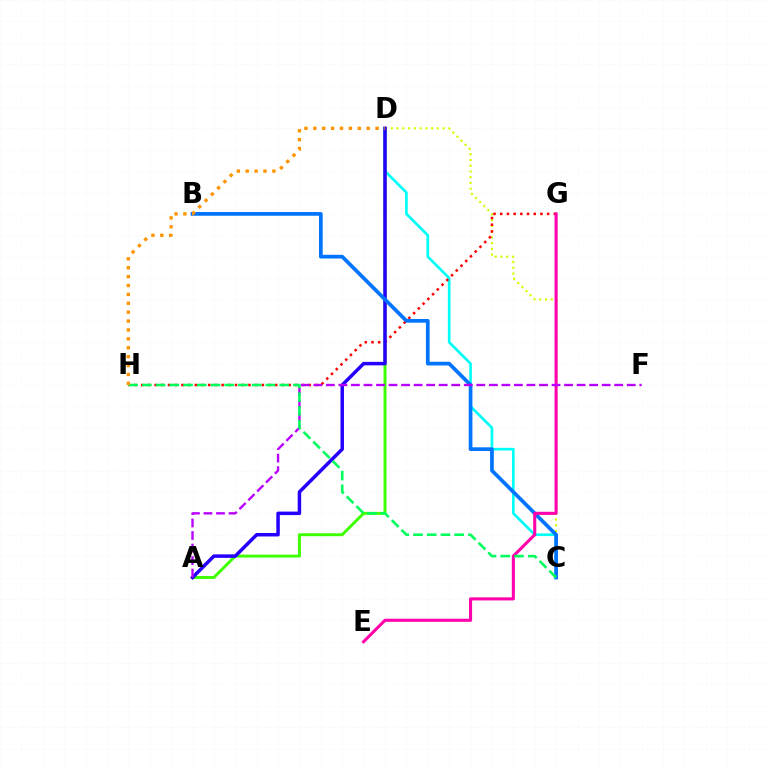{('C', 'D'): [{'color': '#00fff6', 'line_style': 'solid', 'thickness': 1.92}, {'color': '#d1ff00', 'line_style': 'dotted', 'thickness': 1.56}], ('A', 'D'): [{'color': '#3dff00', 'line_style': 'solid', 'thickness': 2.12}, {'color': '#2500ff', 'line_style': 'solid', 'thickness': 2.52}], ('G', 'H'): [{'color': '#ff0000', 'line_style': 'dotted', 'thickness': 1.82}], ('B', 'C'): [{'color': '#0074ff', 'line_style': 'solid', 'thickness': 2.66}], ('E', 'G'): [{'color': '#ff00ac', 'line_style': 'solid', 'thickness': 2.22}], ('A', 'F'): [{'color': '#b900ff', 'line_style': 'dashed', 'thickness': 1.7}], ('C', 'H'): [{'color': '#00ff5c', 'line_style': 'dashed', 'thickness': 1.87}], ('D', 'H'): [{'color': '#ff9400', 'line_style': 'dotted', 'thickness': 2.42}]}